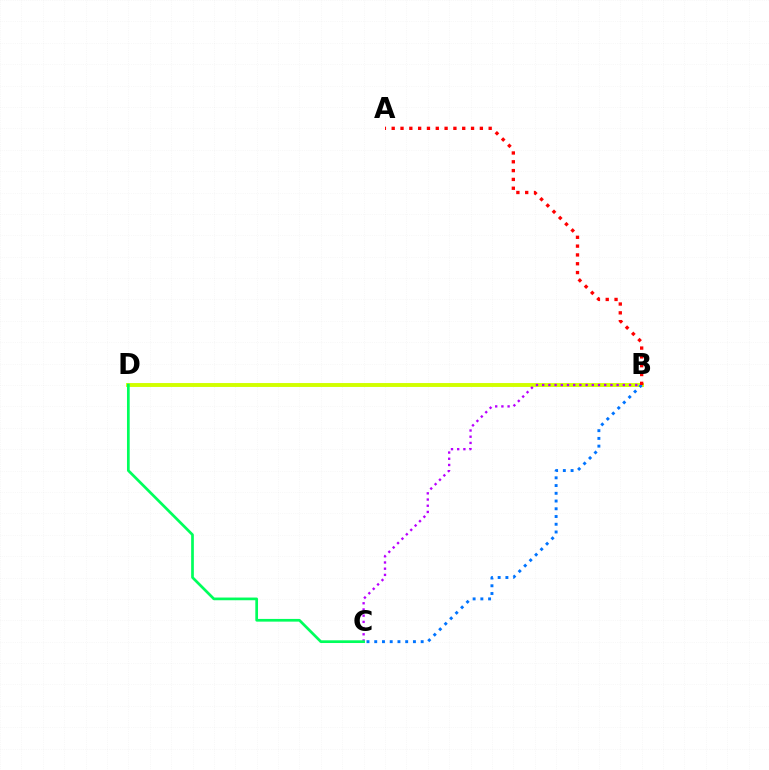{('B', 'D'): [{'color': '#d1ff00', 'line_style': 'solid', 'thickness': 2.81}], ('B', 'C'): [{'color': '#b900ff', 'line_style': 'dotted', 'thickness': 1.69}, {'color': '#0074ff', 'line_style': 'dotted', 'thickness': 2.1}], ('C', 'D'): [{'color': '#00ff5c', 'line_style': 'solid', 'thickness': 1.95}], ('A', 'B'): [{'color': '#ff0000', 'line_style': 'dotted', 'thickness': 2.4}]}